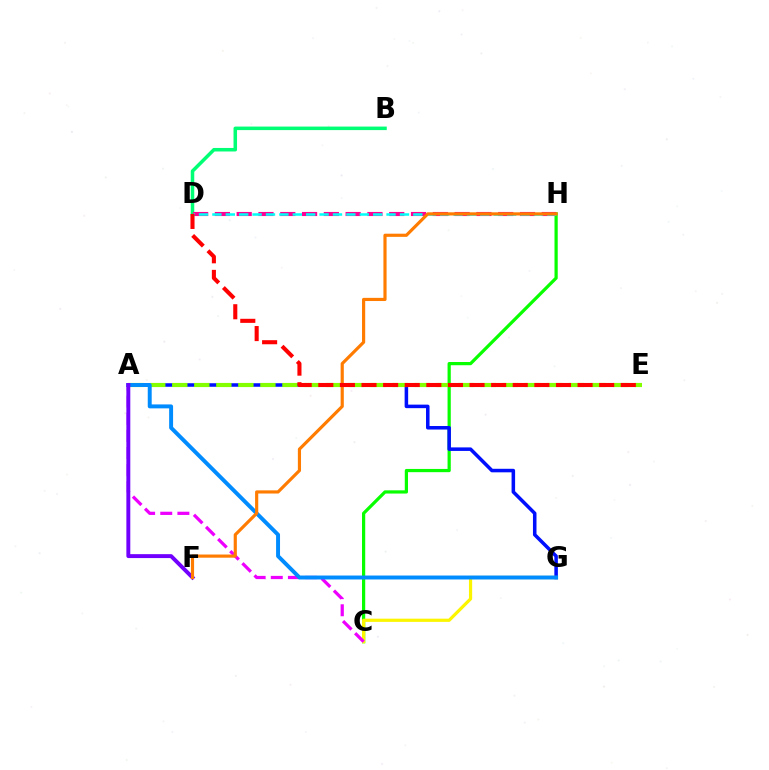{('C', 'H'): [{'color': '#08ff00', 'line_style': 'solid', 'thickness': 2.32}], ('A', 'G'): [{'color': '#0010ff', 'line_style': 'solid', 'thickness': 2.54}, {'color': '#008cff', 'line_style': 'solid', 'thickness': 2.84}], ('A', 'E'): [{'color': '#84ff00', 'line_style': 'dashed', 'thickness': 2.99}], ('C', 'G'): [{'color': '#fcf500', 'line_style': 'solid', 'thickness': 2.3}], ('A', 'C'): [{'color': '#ee00ff', 'line_style': 'dashed', 'thickness': 2.33}], ('B', 'D'): [{'color': '#00ff74', 'line_style': 'solid', 'thickness': 2.53}], ('D', 'H'): [{'color': '#ff0094', 'line_style': 'dashed', 'thickness': 2.96}, {'color': '#00fff6', 'line_style': 'dashed', 'thickness': 1.82}], ('A', 'F'): [{'color': '#7200ff', 'line_style': 'solid', 'thickness': 2.83}], ('F', 'H'): [{'color': '#ff7c00', 'line_style': 'solid', 'thickness': 2.28}], ('D', 'E'): [{'color': '#ff0000', 'line_style': 'dashed', 'thickness': 2.94}]}